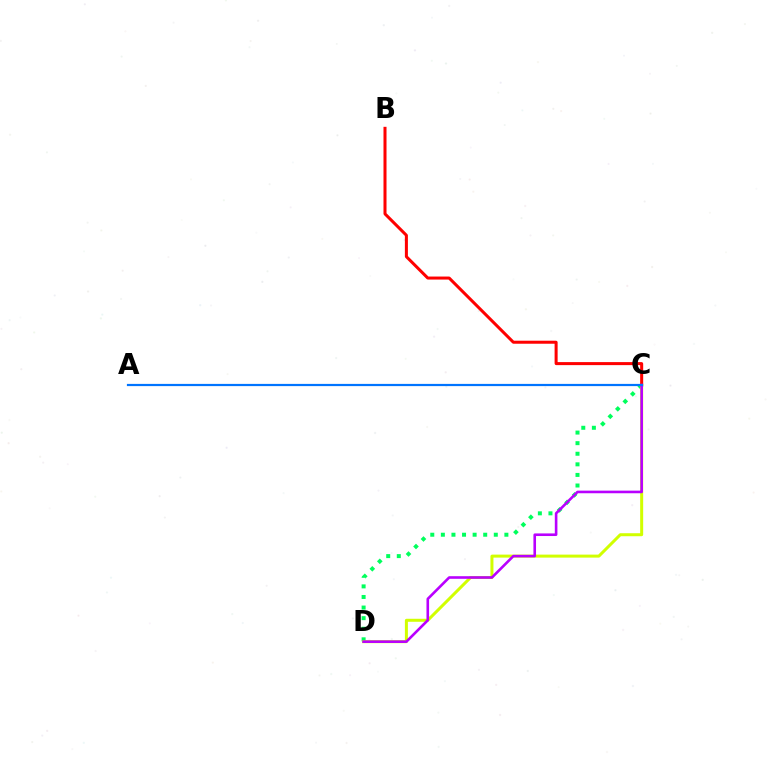{('C', 'D'): [{'color': '#00ff5c', 'line_style': 'dotted', 'thickness': 2.88}, {'color': '#d1ff00', 'line_style': 'solid', 'thickness': 2.16}, {'color': '#b900ff', 'line_style': 'solid', 'thickness': 1.88}], ('B', 'C'): [{'color': '#ff0000', 'line_style': 'solid', 'thickness': 2.18}], ('A', 'C'): [{'color': '#0074ff', 'line_style': 'solid', 'thickness': 1.59}]}